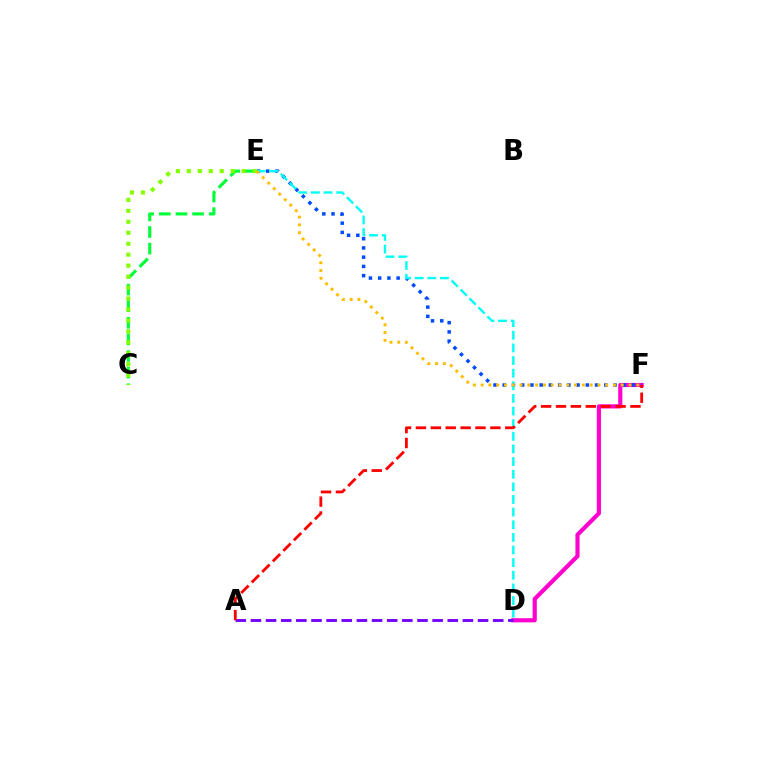{('D', 'F'): [{'color': '#ff00cf', 'line_style': 'solid', 'thickness': 2.99}], ('A', 'D'): [{'color': '#7200ff', 'line_style': 'dashed', 'thickness': 2.06}], ('E', 'F'): [{'color': '#004bff', 'line_style': 'dotted', 'thickness': 2.51}, {'color': '#ffbd00', 'line_style': 'dotted', 'thickness': 2.11}], ('D', 'E'): [{'color': '#00fff6', 'line_style': 'dashed', 'thickness': 1.72}], ('C', 'E'): [{'color': '#00ff39', 'line_style': 'dashed', 'thickness': 2.26}, {'color': '#84ff00', 'line_style': 'dotted', 'thickness': 2.98}], ('A', 'F'): [{'color': '#ff0000', 'line_style': 'dashed', 'thickness': 2.02}]}